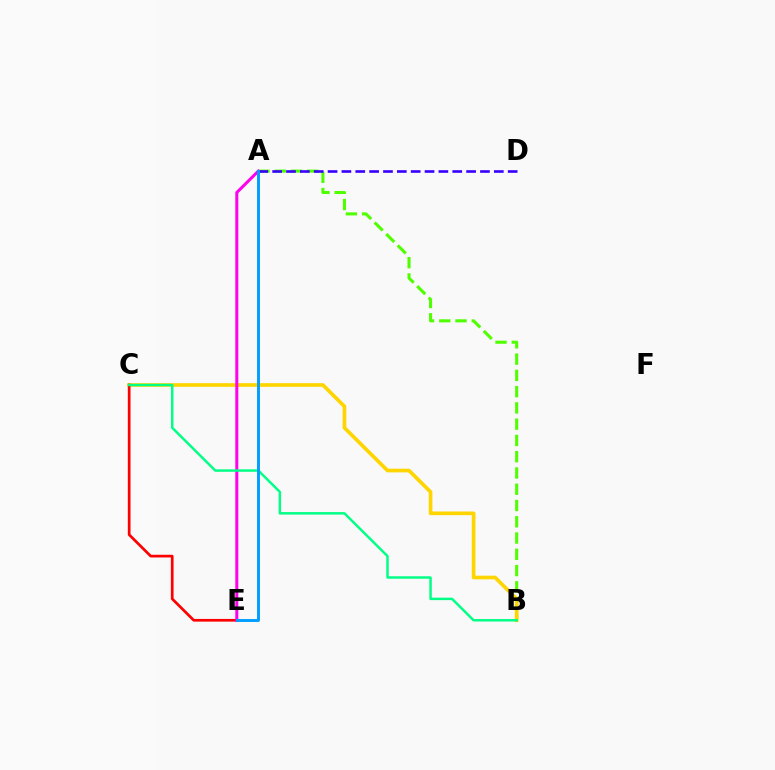{('A', 'B'): [{'color': '#4fff00', 'line_style': 'dashed', 'thickness': 2.21}], ('B', 'C'): [{'color': '#ffd500', 'line_style': 'solid', 'thickness': 2.64}, {'color': '#00ff86', 'line_style': 'solid', 'thickness': 1.77}], ('C', 'E'): [{'color': '#ff0000', 'line_style': 'solid', 'thickness': 1.94}], ('A', 'E'): [{'color': '#ff00ed', 'line_style': 'solid', 'thickness': 2.17}, {'color': '#009eff', 'line_style': 'solid', 'thickness': 2.1}], ('A', 'D'): [{'color': '#3700ff', 'line_style': 'dashed', 'thickness': 1.88}]}